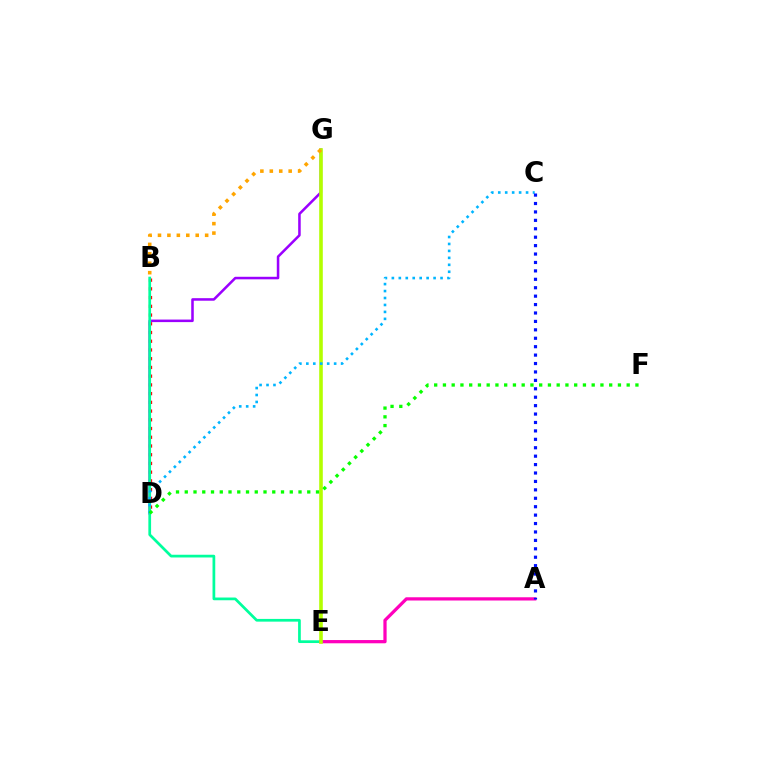{('B', 'D'): [{'color': '#ff0000', 'line_style': 'dotted', 'thickness': 2.37}], ('D', 'G'): [{'color': '#9b00ff', 'line_style': 'solid', 'thickness': 1.83}], ('B', 'E'): [{'color': '#00ff9d', 'line_style': 'solid', 'thickness': 1.96}], ('A', 'E'): [{'color': '#ff00bd', 'line_style': 'solid', 'thickness': 2.33}], ('E', 'G'): [{'color': '#b3ff00', 'line_style': 'solid', 'thickness': 2.59}], ('C', 'D'): [{'color': '#00b5ff', 'line_style': 'dotted', 'thickness': 1.89}], ('B', 'G'): [{'color': '#ffa500', 'line_style': 'dotted', 'thickness': 2.56}], ('D', 'F'): [{'color': '#08ff00', 'line_style': 'dotted', 'thickness': 2.38}], ('A', 'C'): [{'color': '#0010ff', 'line_style': 'dotted', 'thickness': 2.29}]}